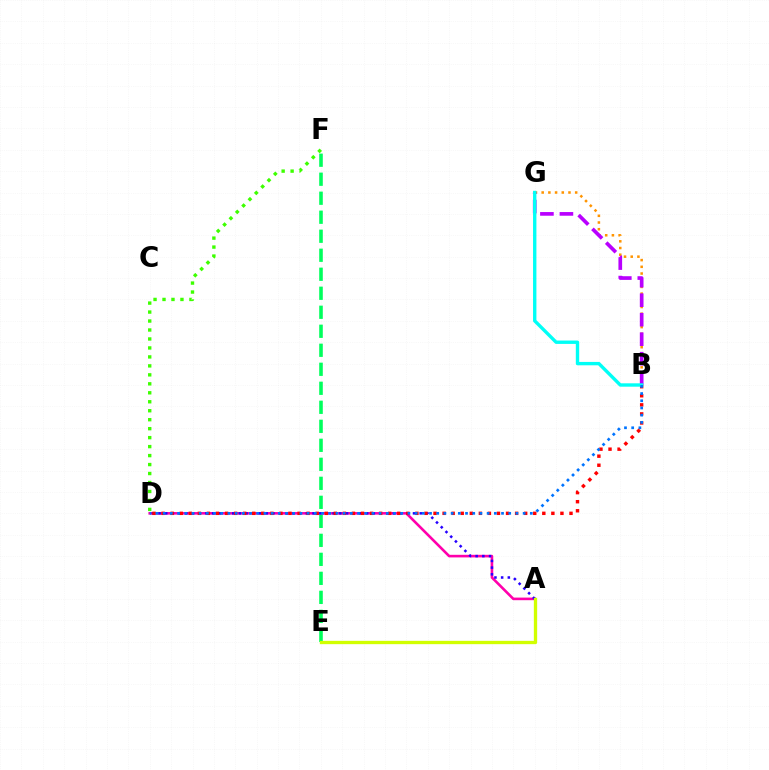{('D', 'F'): [{'color': '#3dff00', 'line_style': 'dotted', 'thickness': 2.44}], ('B', 'G'): [{'color': '#ff9400', 'line_style': 'dotted', 'thickness': 1.82}, {'color': '#b900ff', 'line_style': 'dashed', 'thickness': 2.65}, {'color': '#00fff6', 'line_style': 'solid', 'thickness': 2.43}], ('E', 'F'): [{'color': '#00ff5c', 'line_style': 'dashed', 'thickness': 2.58}], ('A', 'D'): [{'color': '#ff00ac', 'line_style': 'solid', 'thickness': 1.88}, {'color': '#2500ff', 'line_style': 'dotted', 'thickness': 1.82}], ('B', 'D'): [{'color': '#ff0000', 'line_style': 'dotted', 'thickness': 2.46}, {'color': '#0074ff', 'line_style': 'dotted', 'thickness': 1.96}], ('A', 'E'): [{'color': '#d1ff00', 'line_style': 'solid', 'thickness': 2.39}]}